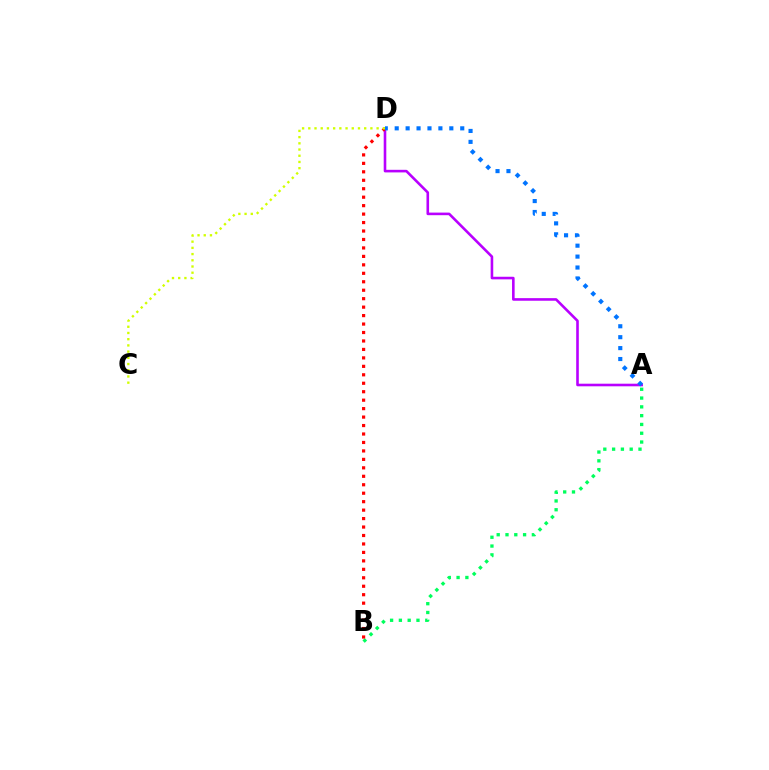{('A', 'D'): [{'color': '#b900ff', 'line_style': 'solid', 'thickness': 1.87}, {'color': '#0074ff', 'line_style': 'dotted', 'thickness': 2.97}], ('A', 'B'): [{'color': '#00ff5c', 'line_style': 'dotted', 'thickness': 2.39}], ('B', 'D'): [{'color': '#ff0000', 'line_style': 'dotted', 'thickness': 2.3}], ('C', 'D'): [{'color': '#d1ff00', 'line_style': 'dotted', 'thickness': 1.69}]}